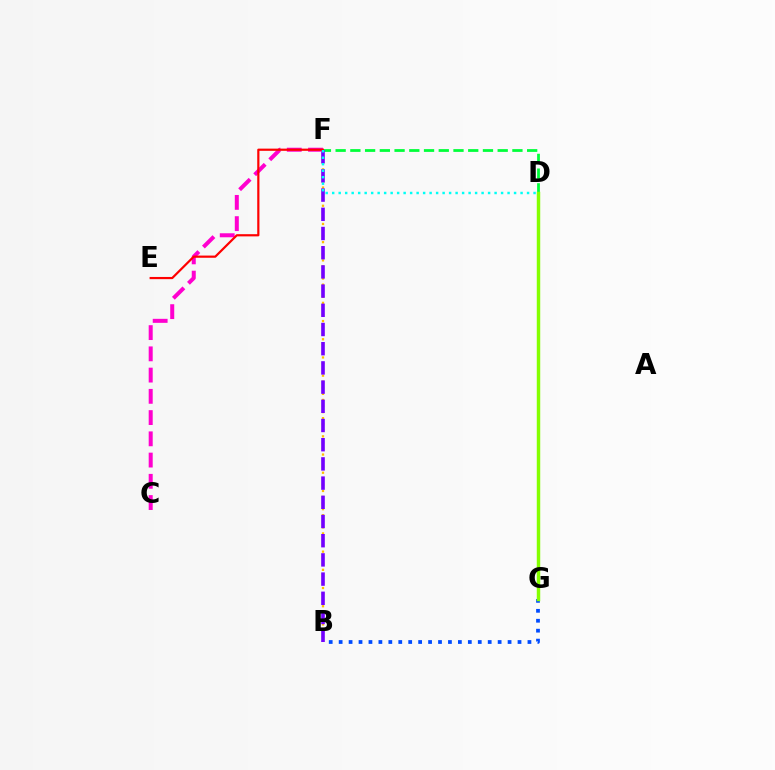{('B', 'G'): [{'color': '#004bff', 'line_style': 'dotted', 'thickness': 2.7}], ('D', 'F'): [{'color': '#00ff39', 'line_style': 'dashed', 'thickness': 2.0}, {'color': '#00fff6', 'line_style': 'dotted', 'thickness': 1.76}], ('B', 'F'): [{'color': '#ffbd00', 'line_style': 'dotted', 'thickness': 1.65}, {'color': '#7200ff', 'line_style': 'dashed', 'thickness': 2.61}], ('D', 'G'): [{'color': '#84ff00', 'line_style': 'solid', 'thickness': 2.49}], ('C', 'F'): [{'color': '#ff00cf', 'line_style': 'dashed', 'thickness': 2.89}], ('E', 'F'): [{'color': '#ff0000', 'line_style': 'solid', 'thickness': 1.58}]}